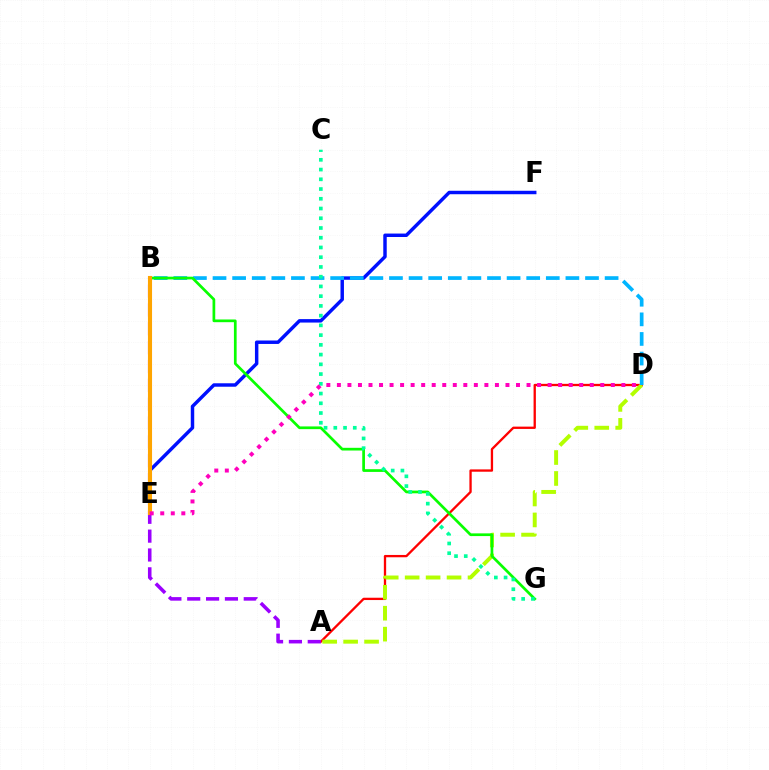{('E', 'F'): [{'color': '#0010ff', 'line_style': 'solid', 'thickness': 2.48}], ('A', 'D'): [{'color': '#ff0000', 'line_style': 'solid', 'thickness': 1.67}, {'color': '#b3ff00', 'line_style': 'dashed', 'thickness': 2.85}], ('B', 'D'): [{'color': '#00b5ff', 'line_style': 'dashed', 'thickness': 2.66}], ('A', 'B'): [{'color': '#9b00ff', 'line_style': 'dashed', 'thickness': 2.56}], ('B', 'G'): [{'color': '#08ff00', 'line_style': 'solid', 'thickness': 1.95}], ('C', 'G'): [{'color': '#00ff9d', 'line_style': 'dotted', 'thickness': 2.65}], ('B', 'E'): [{'color': '#ffa500', 'line_style': 'solid', 'thickness': 2.95}], ('D', 'E'): [{'color': '#ff00bd', 'line_style': 'dotted', 'thickness': 2.86}]}